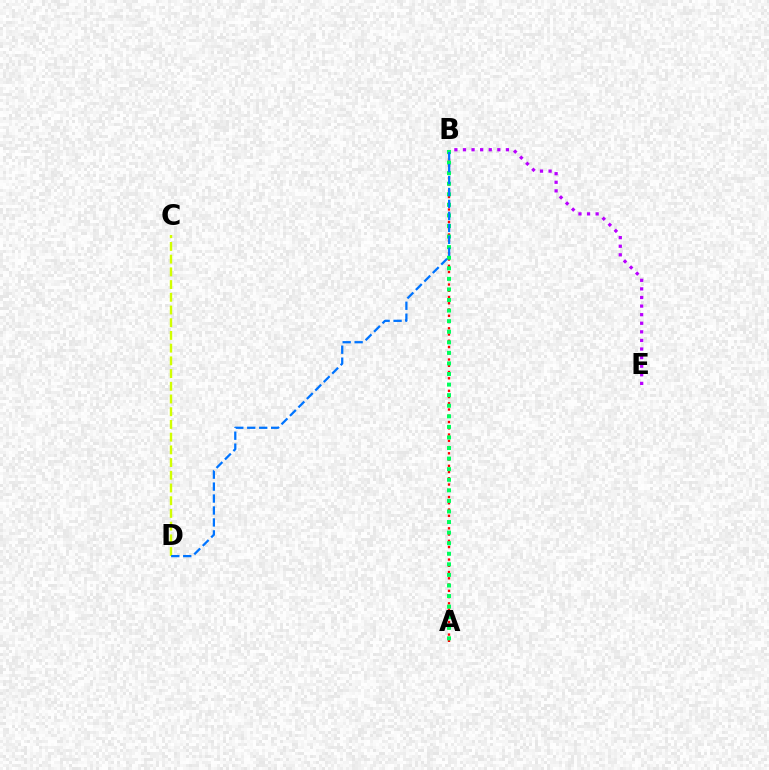{('C', 'D'): [{'color': '#d1ff00', 'line_style': 'dashed', 'thickness': 1.73}], ('A', 'B'): [{'color': '#ff0000', 'line_style': 'dotted', 'thickness': 1.7}, {'color': '#00ff5c', 'line_style': 'dotted', 'thickness': 2.87}], ('B', 'E'): [{'color': '#b900ff', 'line_style': 'dotted', 'thickness': 2.33}], ('B', 'D'): [{'color': '#0074ff', 'line_style': 'dashed', 'thickness': 1.62}]}